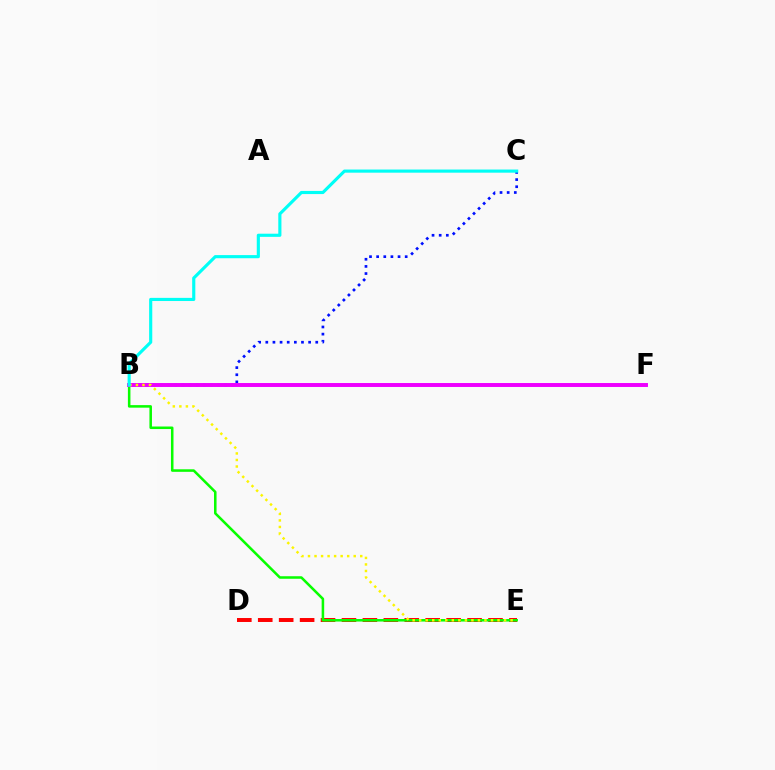{('B', 'C'): [{'color': '#0010ff', 'line_style': 'dotted', 'thickness': 1.94}, {'color': '#00fff6', 'line_style': 'solid', 'thickness': 2.26}], ('D', 'E'): [{'color': '#ff0000', 'line_style': 'dashed', 'thickness': 2.84}], ('B', 'E'): [{'color': '#08ff00', 'line_style': 'solid', 'thickness': 1.83}, {'color': '#fcf500', 'line_style': 'dotted', 'thickness': 1.77}], ('B', 'F'): [{'color': '#ee00ff', 'line_style': 'solid', 'thickness': 2.84}]}